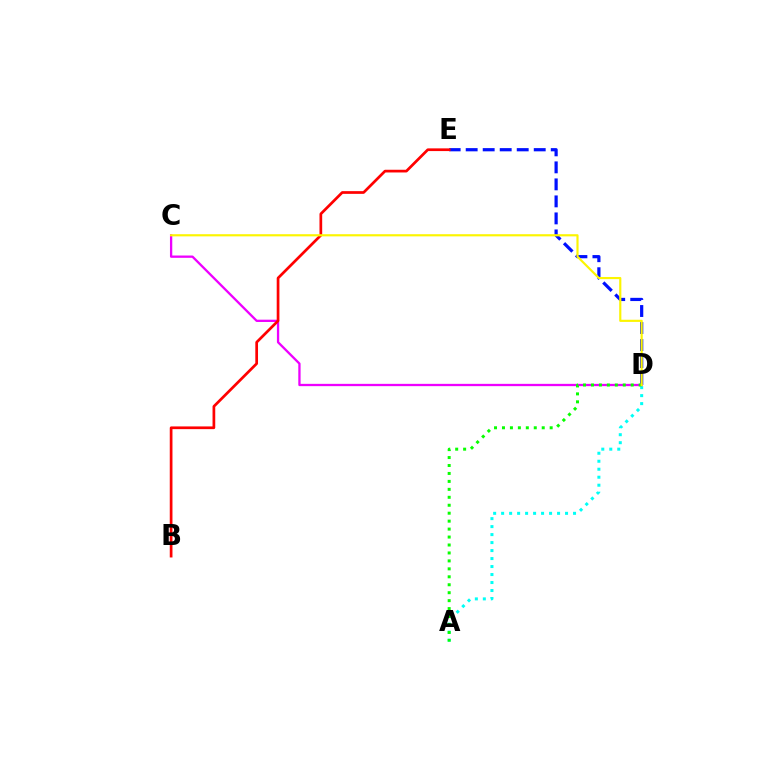{('D', 'E'): [{'color': '#0010ff', 'line_style': 'dashed', 'thickness': 2.31}], ('A', 'D'): [{'color': '#00fff6', 'line_style': 'dotted', 'thickness': 2.17}, {'color': '#08ff00', 'line_style': 'dotted', 'thickness': 2.16}], ('C', 'D'): [{'color': '#ee00ff', 'line_style': 'solid', 'thickness': 1.66}, {'color': '#fcf500', 'line_style': 'solid', 'thickness': 1.56}], ('B', 'E'): [{'color': '#ff0000', 'line_style': 'solid', 'thickness': 1.95}]}